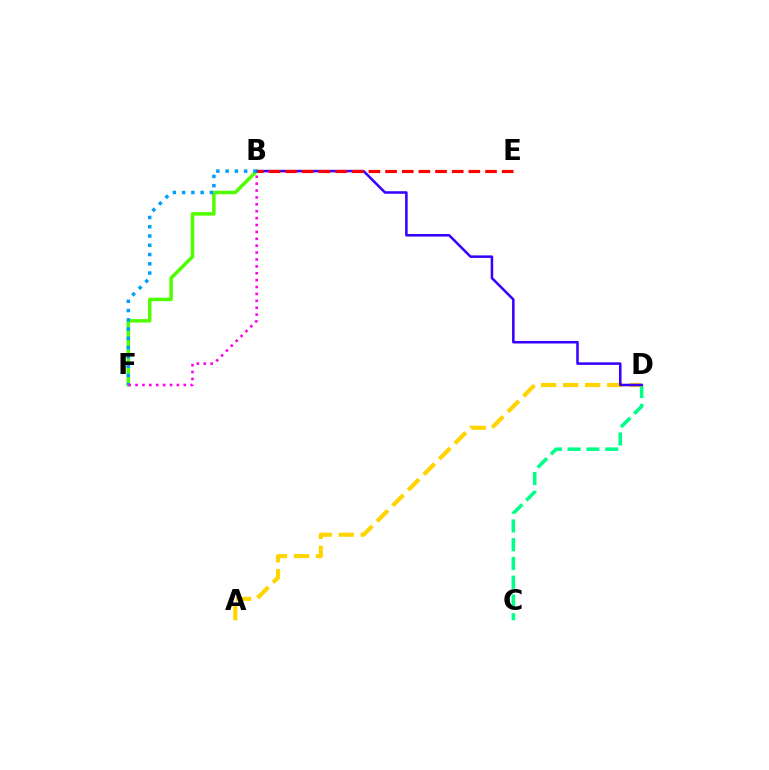{('B', 'F'): [{'color': '#4fff00', 'line_style': 'solid', 'thickness': 2.51}, {'color': '#009eff', 'line_style': 'dotted', 'thickness': 2.52}, {'color': '#ff00ed', 'line_style': 'dotted', 'thickness': 1.87}], ('C', 'D'): [{'color': '#00ff86', 'line_style': 'dashed', 'thickness': 2.55}], ('A', 'D'): [{'color': '#ffd500', 'line_style': 'dashed', 'thickness': 2.99}], ('B', 'D'): [{'color': '#3700ff', 'line_style': 'solid', 'thickness': 1.82}], ('B', 'E'): [{'color': '#ff0000', 'line_style': 'dashed', 'thickness': 2.26}]}